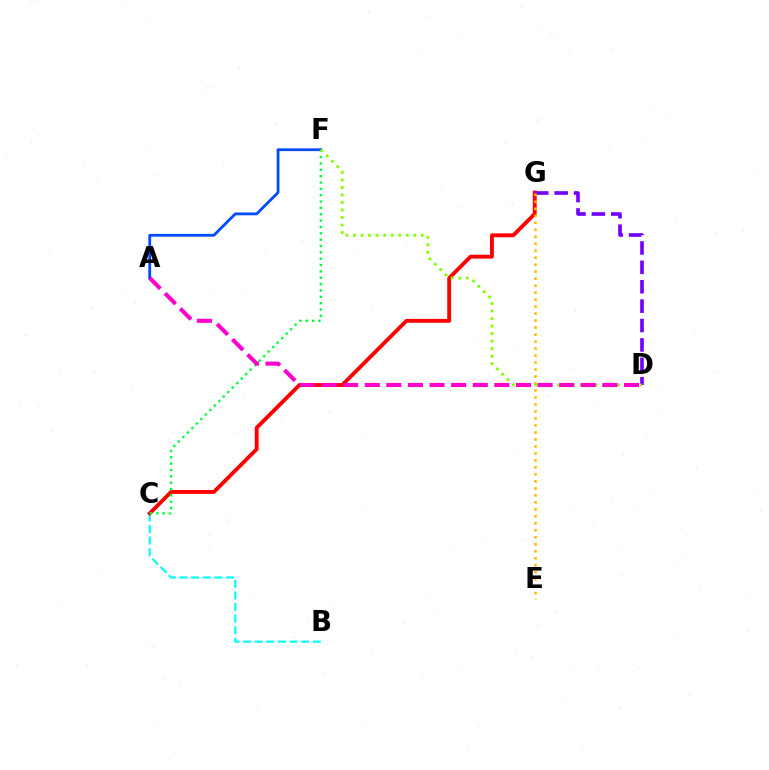{('B', 'C'): [{'color': '#00fff6', 'line_style': 'dashed', 'thickness': 1.58}], ('A', 'F'): [{'color': '#004bff', 'line_style': 'solid', 'thickness': 2.01}], ('C', 'G'): [{'color': '#ff0000', 'line_style': 'solid', 'thickness': 2.78}], ('D', 'G'): [{'color': '#7200ff', 'line_style': 'dashed', 'thickness': 2.64}], ('E', 'G'): [{'color': '#ffbd00', 'line_style': 'dotted', 'thickness': 1.9}], ('C', 'F'): [{'color': '#00ff39', 'line_style': 'dotted', 'thickness': 1.73}], ('D', 'F'): [{'color': '#84ff00', 'line_style': 'dotted', 'thickness': 2.04}], ('A', 'D'): [{'color': '#ff00cf', 'line_style': 'dashed', 'thickness': 2.94}]}